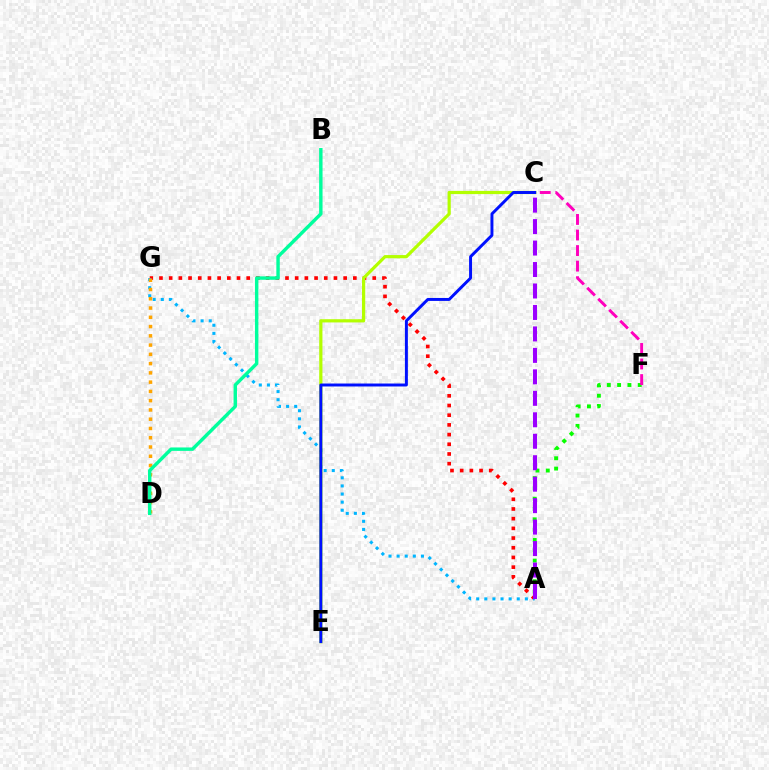{('A', 'F'): [{'color': '#08ff00', 'line_style': 'dotted', 'thickness': 2.8}], ('A', 'G'): [{'color': '#ff0000', 'line_style': 'dotted', 'thickness': 2.63}, {'color': '#00b5ff', 'line_style': 'dotted', 'thickness': 2.2}], ('C', 'E'): [{'color': '#b3ff00', 'line_style': 'solid', 'thickness': 2.31}, {'color': '#0010ff', 'line_style': 'solid', 'thickness': 2.12}], ('D', 'G'): [{'color': '#ffa500', 'line_style': 'dotted', 'thickness': 2.52}], ('C', 'F'): [{'color': '#ff00bd', 'line_style': 'dashed', 'thickness': 2.11}], ('B', 'D'): [{'color': '#00ff9d', 'line_style': 'solid', 'thickness': 2.46}], ('A', 'C'): [{'color': '#9b00ff', 'line_style': 'dashed', 'thickness': 2.92}]}